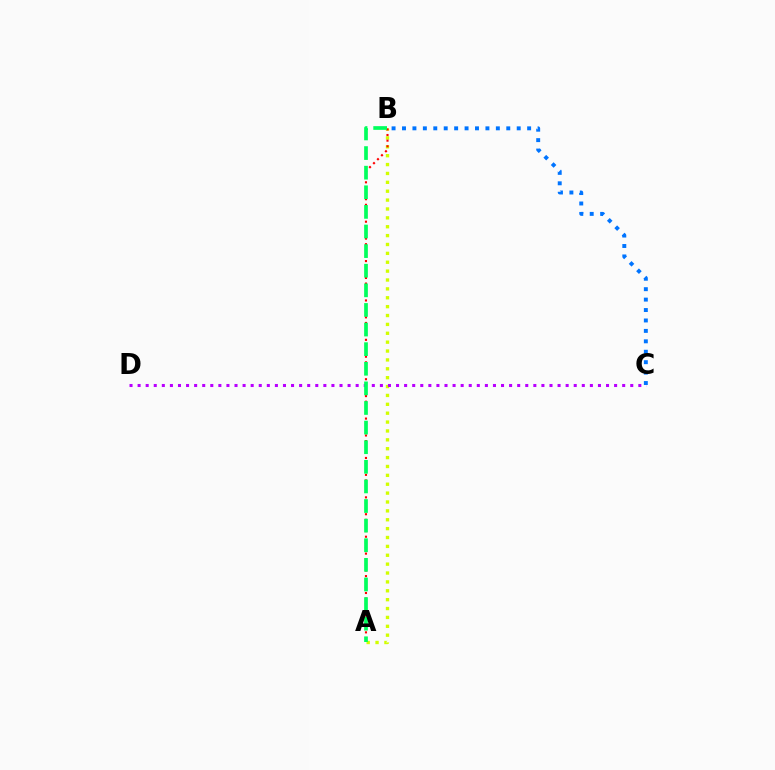{('A', 'B'): [{'color': '#d1ff00', 'line_style': 'dotted', 'thickness': 2.41}, {'color': '#ff0000', 'line_style': 'dotted', 'thickness': 1.53}, {'color': '#00ff5c', 'line_style': 'dashed', 'thickness': 2.66}], ('C', 'D'): [{'color': '#b900ff', 'line_style': 'dotted', 'thickness': 2.19}], ('B', 'C'): [{'color': '#0074ff', 'line_style': 'dotted', 'thickness': 2.83}]}